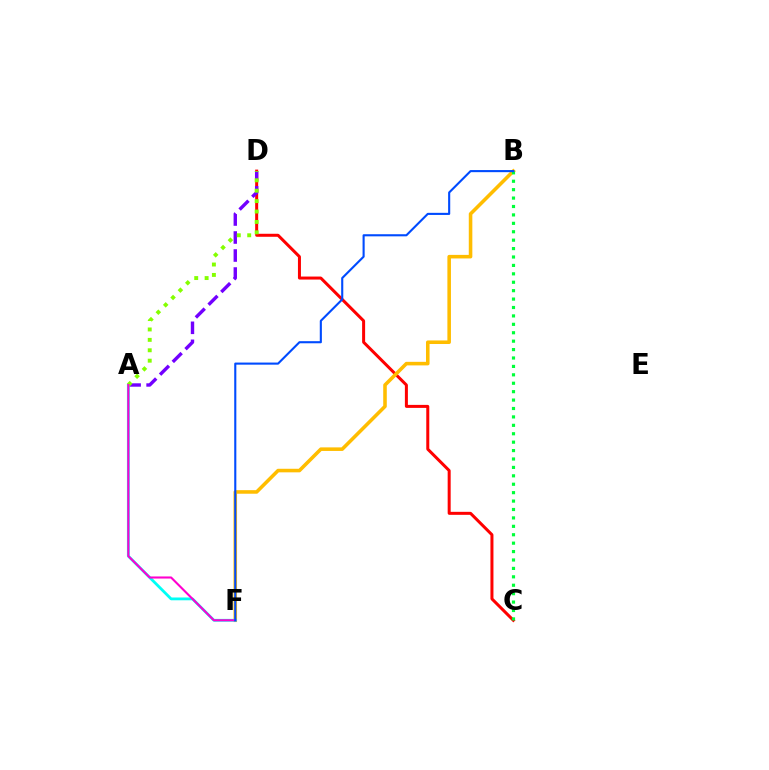{('C', 'D'): [{'color': '#ff0000', 'line_style': 'solid', 'thickness': 2.17}], ('B', 'F'): [{'color': '#ffbd00', 'line_style': 'solid', 'thickness': 2.57}, {'color': '#004bff', 'line_style': 'solid', 'thickness': 1.52}], ('B', 'C'): [{'color': '#00ff39', 'line_style': 'dotted', 'thickness': 2.29}], ('A', 'D'): [{'color': '#7200ff', 'line_style': 'dashed', 'thickness': 2.45}, {'color': '#84ff00', 'line_style': 'dotted', 'thickness': 2.83}], ('A', 'F'): [{'color': '#00fff6', 'line_style': 'solid', 'thickness': 2.01}, {'color': '#ff00cf', 'line_style': 'solid', 'thickness': 1.51}]}